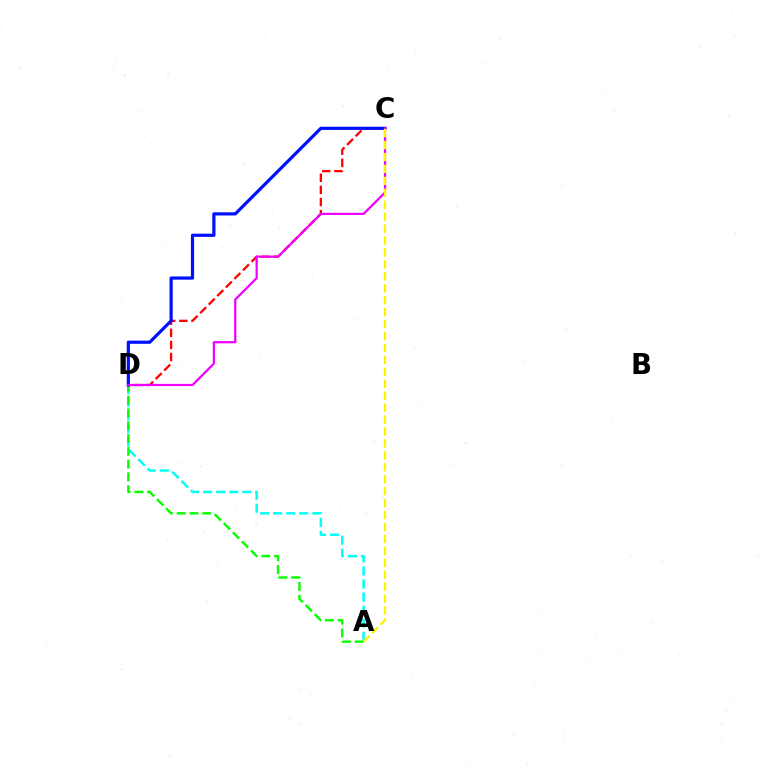{('A', 'D'): [{'color': '#00fff6', 'line_style': 'dashed', 'thickness': 1.77}, {'color': '#08ff00', 'line_style': 'dashed', 'thickness': 1.74}], ('C', 'D'): [{'color': '#ff0000', 'line_style': 'dashed', 'thickness': 1.64}, {'color': '#0010ff', 'line_style': 'solid', 'thickness': 2.3}, {'color': '#ee00ff', 'line_style': 'solid', 'thickness': 1.6}], ('A', 'C'): [{'color': '#fcf500', 'line_style': 'dashed', 'thickness': 1.62}]}